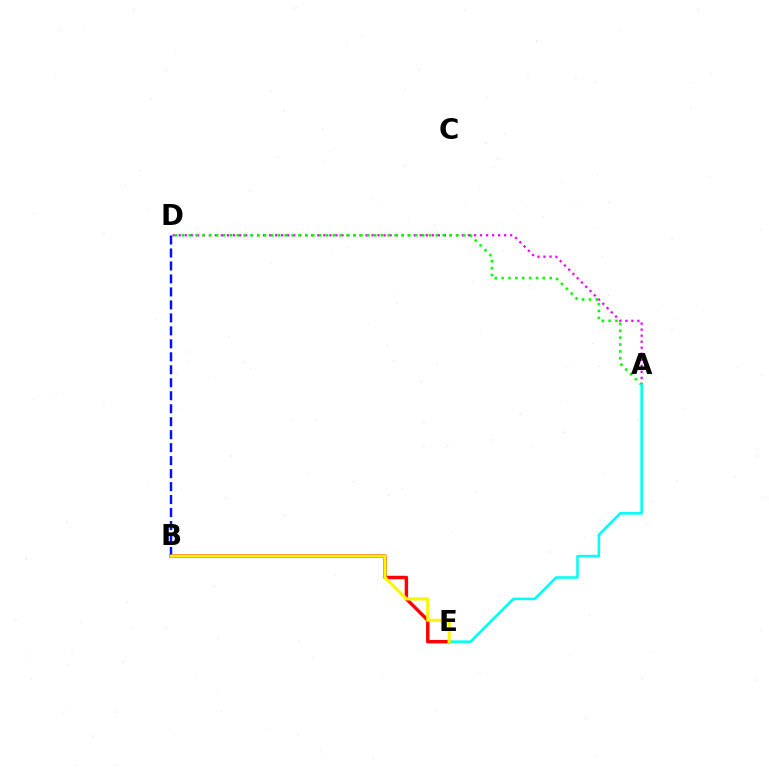{('B', 'E'): [{'color': '#ff0000', 'line_style': 'solid', 'thickness': 2.48}, {'color': '#fcf500', 'line_style': 'solid', 'thickness': 2.23}], ('A', 'D'): [{'color': '#ee00ff', 'line_style': 'dotted', 'thickness': 1.64}, {'color': '#08ff00', 'line_style': 'dotted', 'thickness': 1.86}], ('B', 'D'): [{'color': '#0010ff', 'line_style': 'dashed', 'thickness': 1.76}], ('A', 'E'): [{'color': '#00fff6', 'line_style': 'solid', 'thickness': 1.84}]}